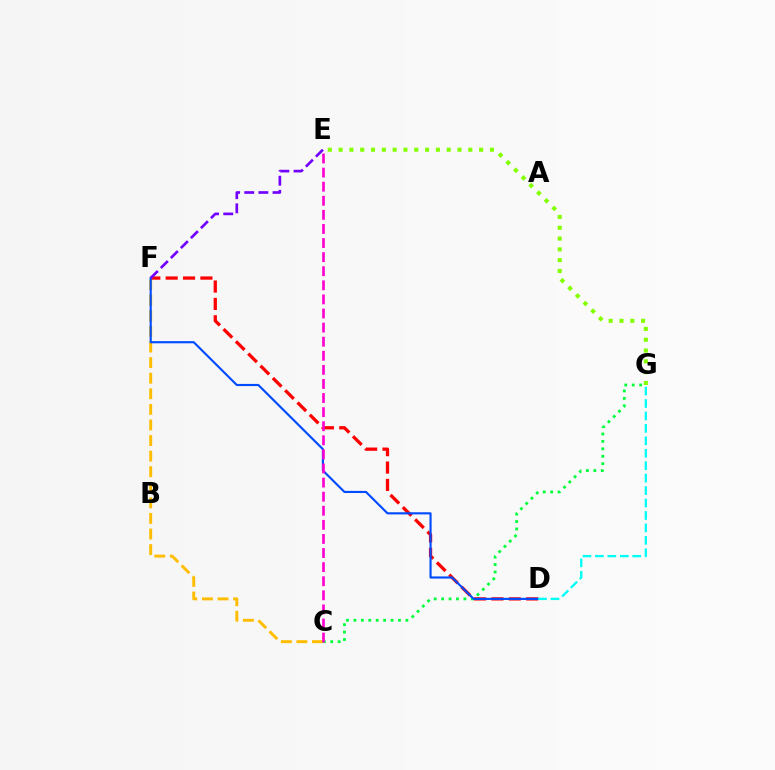{('E', 'G'): [{'color': '#84ff00', 'line_style': 'dotted', 'thickness': 2.94}], ('C', 'F'): [{'color': '#ffbd00', 'line_style': 'dashed', 'thickness': 2.12}], ('C', 'G'): [{'color': '#00ff39', 'line_style': 'dotted', 'thickness': 2.02}], ('D', 'F'): [{'color': '#ff0000', 'line_style': 'dashed', 'thickness': 2.36}, {'color': '#004bff', 'line_style': 'solid', 'thickness': 1.54}], ('C', 'E'): [{'color': '#ff00cf', 'line_style': 'dashed', 'thickness': 1.91}], ('D', 'G'): [{'color': '#00fff6', 'line_style': 'dashed', 'thickness': 1.69}], ('E', 'F'): [{'color': '#7200ff', 'line_style': 'dashed', 'thickness': 1.92}]}